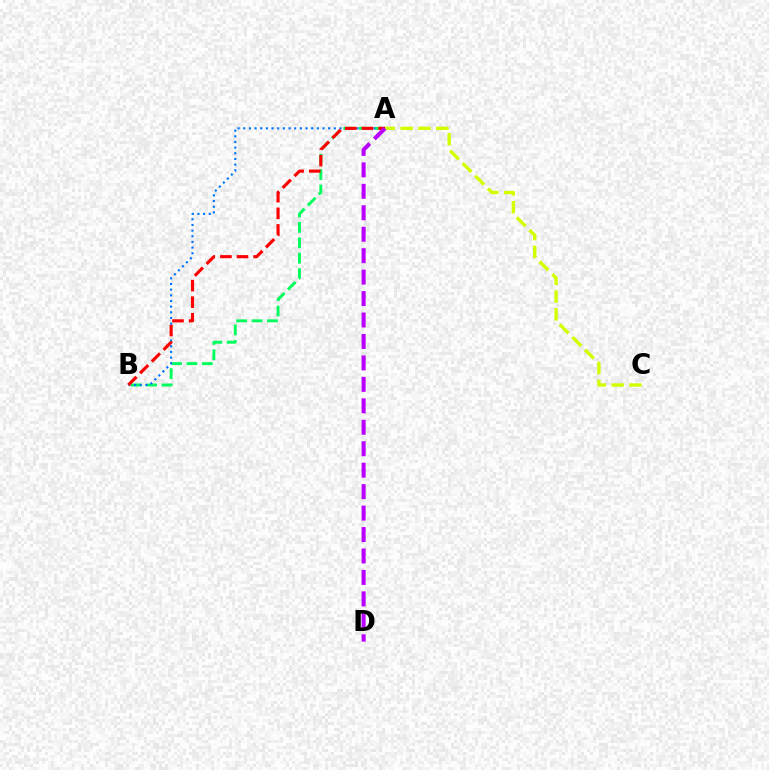{('A', 'B'): [{'color': '#00ff5c', 'line_style': 'dashed', 'thickness': 2.09}, {'color': '#0074ff', 'line_style': 'dotted', 'thickness': 1.54}, {'color': '#ff0000', 'line_style': 'dashed', 'thickness': 2.25}], ('A', 'C'): [{'color': '#d1ff00', 'line_style': 'dashed', 'thickness': 2.42}], ('A', 'D'): [{'color': '#b900ff', 'line_style': 'dashed', 'thickness': 2.91}]}